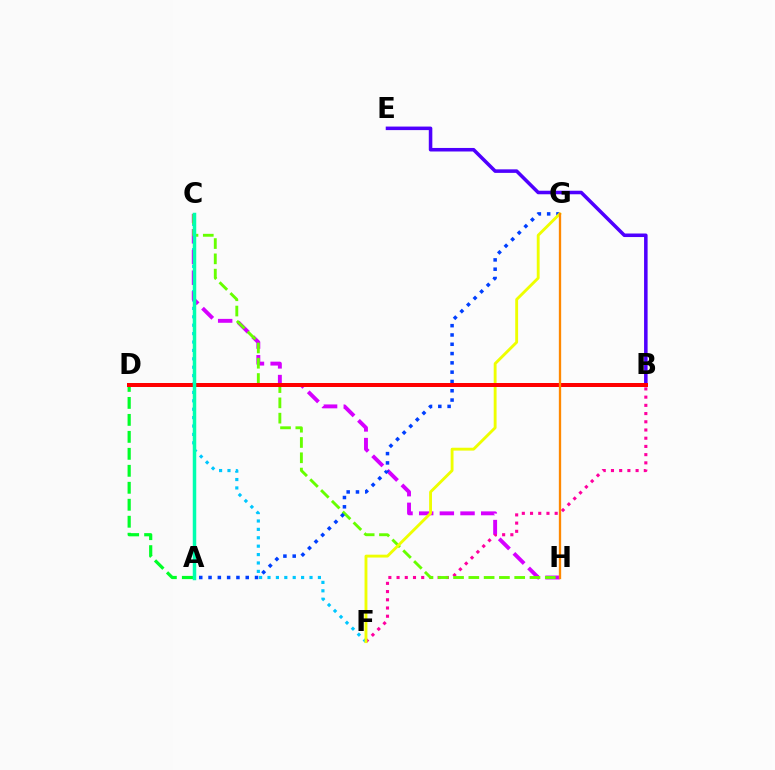{('B', 'E'): [{'color': '#4f00ff', 'line_style': 'solid', 'thickness': 2.55}], ('B', 'F'): [{'color': '#ff00a0', 'line_style': 'dotted', 'thickness': 2.23}], ('C', 'F'): [{'color': '#00c7ff', 'line_style': 'dotted', 'thickness': 2.28}], ('C', 'H'): [{'color': '#d600ff', 'line_style': 'dashed', 'thickness': 2.81}, {'color': '#66ff00', 'line_style': 'dashed', 'thickness': 2.08}], ('A', 'D'): [{'color': '#00ff27', 'line_style': 'dashed', 'thickness': 2.31}], ('A', 'G'): [{'color': '#003fff', 'line_style': 'dotted', 'thickness': 2.53}], ('F', 'G'): [{'color': '#eeff00', 'line_style': 'solid', 'thickness': 2.06}], ('B', 'D'): [{'color': '#ff0000', 'line_style': 'solid', 'thickness': 2.88}], ('A', 'C'): [{'color': '#00ffaf', 'line_style': 'solid', 'thickness': 2.51}], ('G', 'H'): [{'color': '#ff8800', 'line_style': 'solid', 'thickness': 1.67}]}